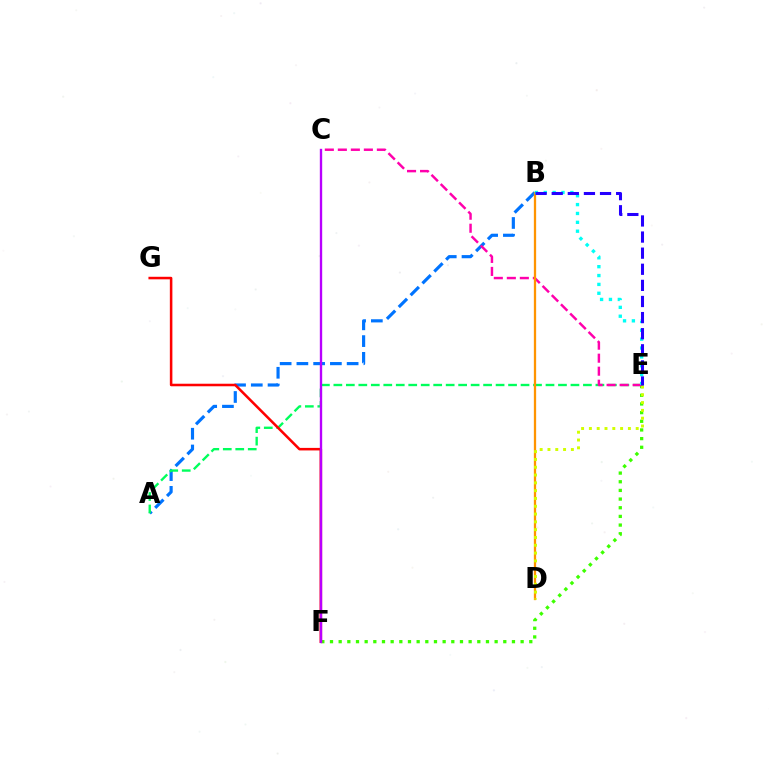{('E', 'F'): [{'color': '#3dff00', 'line_style': 'dotted', 'thickness': 2.35}], ('A', 'B'): [{'color': '#0074ff', 'line_style': 'dashed', 'thickness': 2.28}], ('A', 'E'): [{'color': '#00ff5c', 'line_style': 'dashed', 'thickness': 1.7}], ('C', 'E'): [{'color': '#ff00ac', 'line_style': 'dashed', 'thickness': 1.77}], ('B', 'D'): [{'color': '#ff9400', 'line_style': 'solid', 'thickness': 1.65}], ('F', 'G'): [{'color': '#ff0000', 'line_style': 'solid', 'thickness': 1.83}], ('B', 'E'): [{'color': '#00fff6', 'line_style': 'dotted', 'thickness': 2.41}, {'color': '#2500ff', 'line_style': 'dashed', 'thickness': 2.19}], ('D', 'E'): [{'color': '#d1ff00', 'line_style': 'dotted', 'thickness': 2.12}], ('C', 'F'): [{'color': '#b900ff', 'line_style': 'solid', 'thickness': 1.7}]}